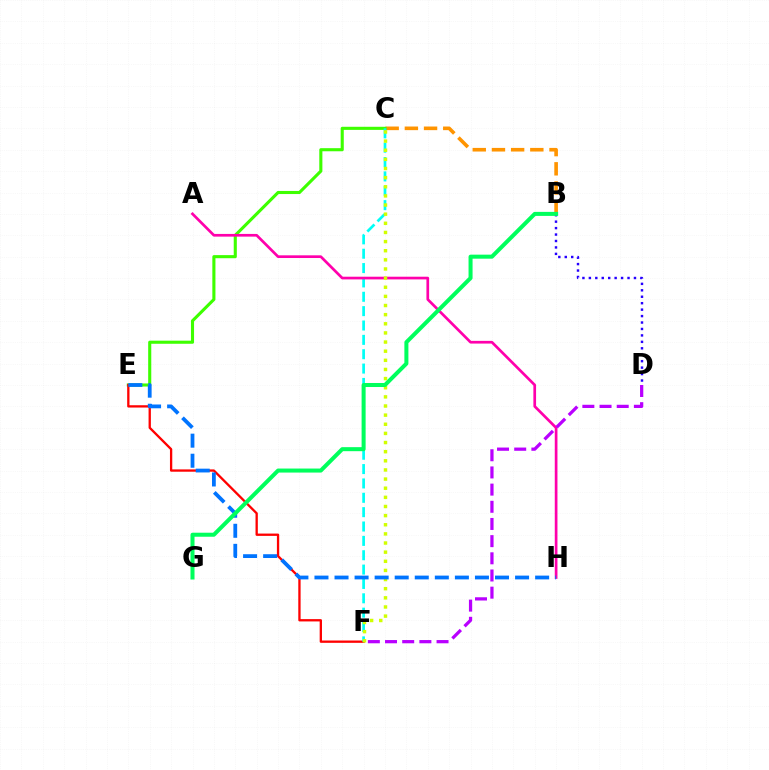{('B', 'C'): [{'color': '#ff9400', 'line_style': 'dashed', 'thickness': 2.61}], ('B', 'D'): [{'color': '#2500ff', 'line_style': 'dotted', 'thickness': 1.75}], ('C', 'E'): [{'color': '#3dff00', 'line_style': 'solid', 'thickness': 2.23}], ('E', 'F'): [{'color': '#ff0000', 'line_style': 'solid', 'thickness': 1.66}], ('C', 'F'): [{'color': '#00fff6', 'line_style': 'dashed', 'thickness': 1.95}, {'color': '#d1ff00', 'line_style': 'dotted', 'thickness': 2.48}], ('A', 'H'): [{'color': '#ff00ac', 'line_style': 'solid', 'thickness': 1.94}], ('D', 'F'): [{'color': '#b900ff', 'line_style': 'dashed', 'thickness': 2.33}], ('E', 'H'): [{'color': '#0074ff', 'line_style': 'dashed', 'thickness': 2.73}], ('B', 'G'): [{'color': '#00ff5c', 'line_style': 'solid', 'thickness': 2.9}]}